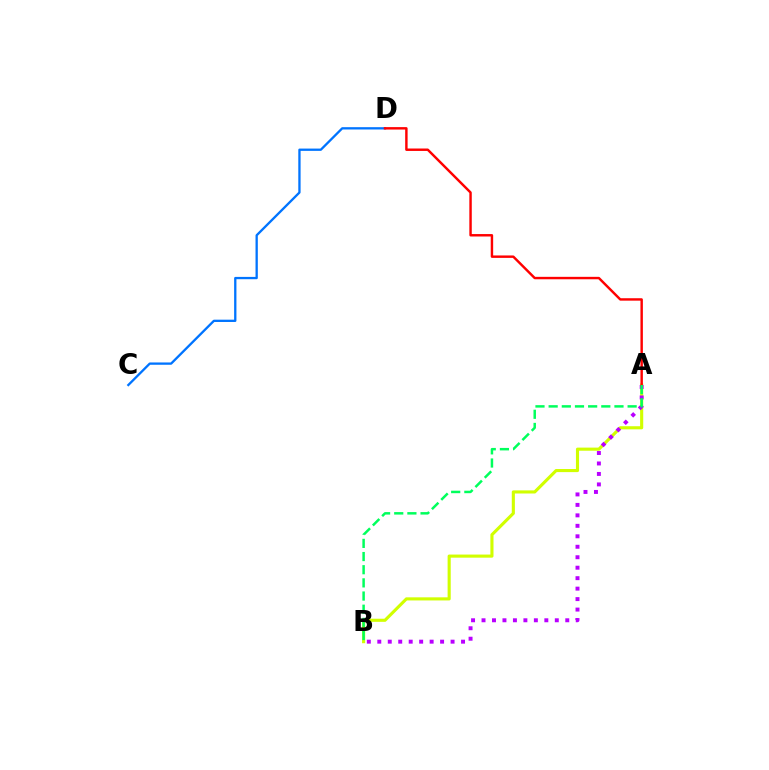{('A', 'B'): [{'color': '#d1ff00', 'line_style': 'solid', 'thickness': 2.24}, {'color': '#b900ff', 'line_style': 'dotted', 'thickness': 2.84}, {'color': '#00ff5c', 'line_style': 'dashed', 'thickness': 1.79}], ('C', 'D'): [{'color': '#0074ff', 'line_style': 'solid', 'thickness': 1.66}], ('A', 'D'): [{'color': '#ff0000', 'line_style': 'solid', 'thickness': 1.75}]}